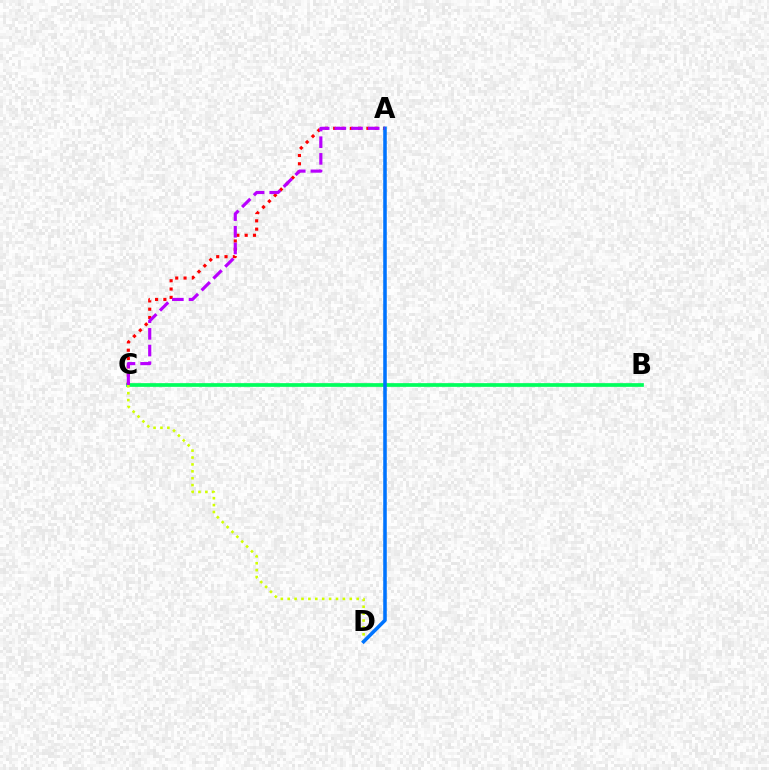{('B', 'C'): [{'color': '#00ff5c', 'line_style': 'solid', 'thickness': 2.67}], ('A', 'C'): [{'color': '#ff0000', 'line_style': 'dotted', 'thickness': 2.26}, {'color': '#b900ff', 'line_style': 'dashed', 'thickness': 2.27}], ('C', 'D'): [{'color': '#d1ff00', 'line_style': 'dotted', 'thickness': 1.87}], ('A', 'D'): [{'color': '#0074ff', 'line_style': 'solid', 'thickness': 2.56}]}